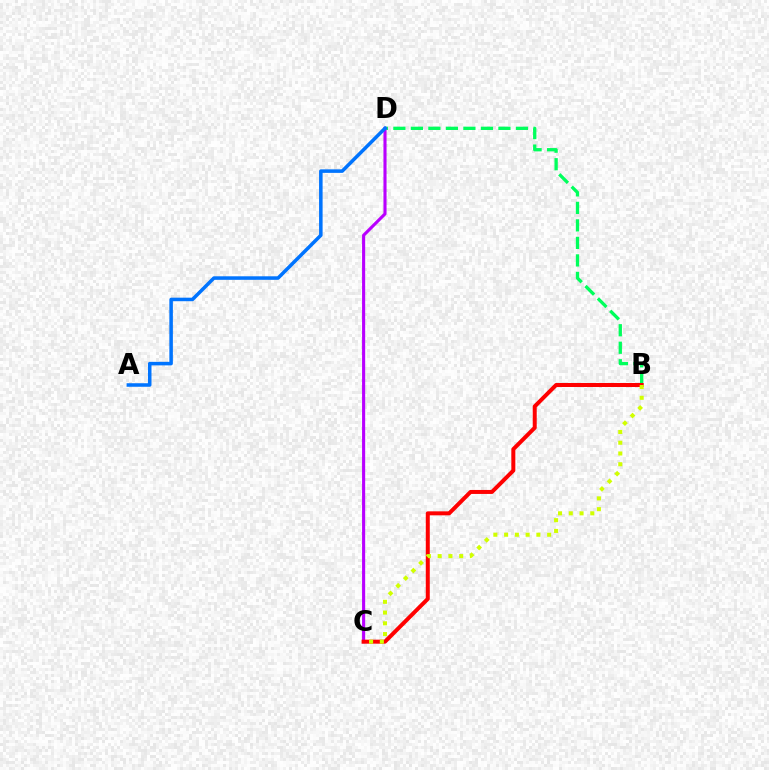{('B', 'D'): [{'color': '#00ff5c', 'line_style': 'dashed', 'thickness': 2.38}], ('C', 'D'): [{'color': '#b900ff', 'line_style': 'solid', 'thickness': 2.24}], ('B', 'C'): [{'color': '#ff0000', 'line_style': 'solid', 'thickness': 2.87}, {'color': '#d1ff00', 'line_style': 'dotted', 'thickness': 2.92}], ('A', 'D'): [{'color': '#0074ff', 'line_style': 'solid', 'thickness': 2.54}]}